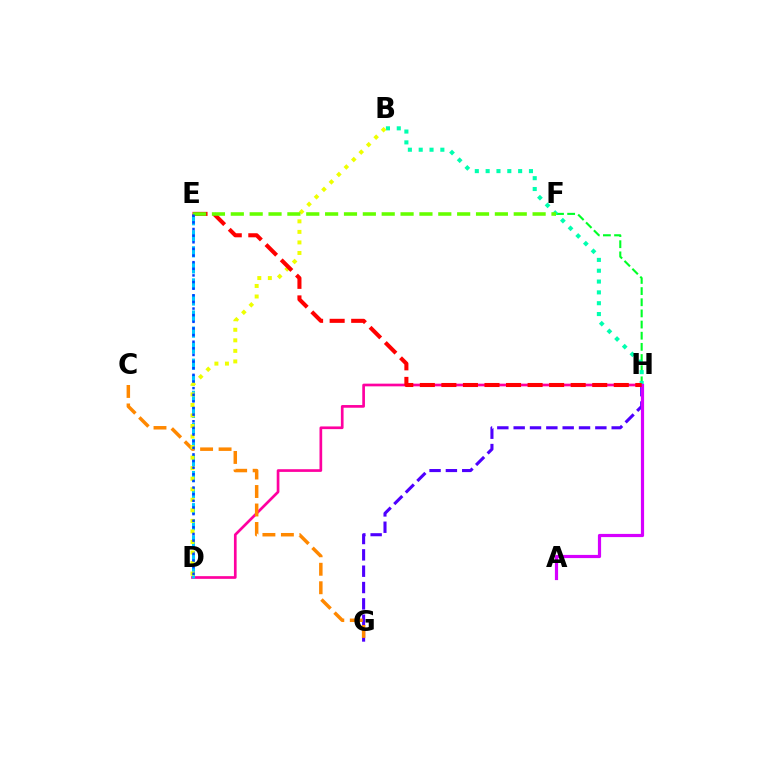{('F', 'H'): [{'color': '#00ff27', 'line_style': 'dashed', 'thickness': 1.51}], ('D', 'H'): [{'color': '#ff00a0', 'line_style': 'solid', 'thickness': 1.94}], ('G', 'H'): [{'color': '#4f00ff', 'line_style': 'dashed', 'thickness': 2.22}], ('B', 'H'): [{'color': '#00ffaf', 'line_style': 'dotted', 'thickness': 2.94}], ('D', 'E'): [{'color': '#00c7ff', 'line_style': 'dashed', 'thickness': 2.18}, {'color': '#003fff', 'line_style': 'dotted', 'thickness': 1.8}], ('C', 'G'): [{'color': '#ff8800', 'line_style': 'dashed', 'thickness': 2.51}], ('B', 'D'): [{'color': '#eeff00', 'line_style': 'dotted', 'thickness': 2.86}], ('A', 'H'): [{'color': '#d600ff', 'line_style': 'solid', 'thickness': 2.3}], ('E', 'H'): [{'color': '#ff0000', 'line_style': 'dashed', 'thickness': 2.93}], ('E', 'F'): [{'color': '#66ff00', 'line_style': 'dashed', 'thickness': 2.56}]}